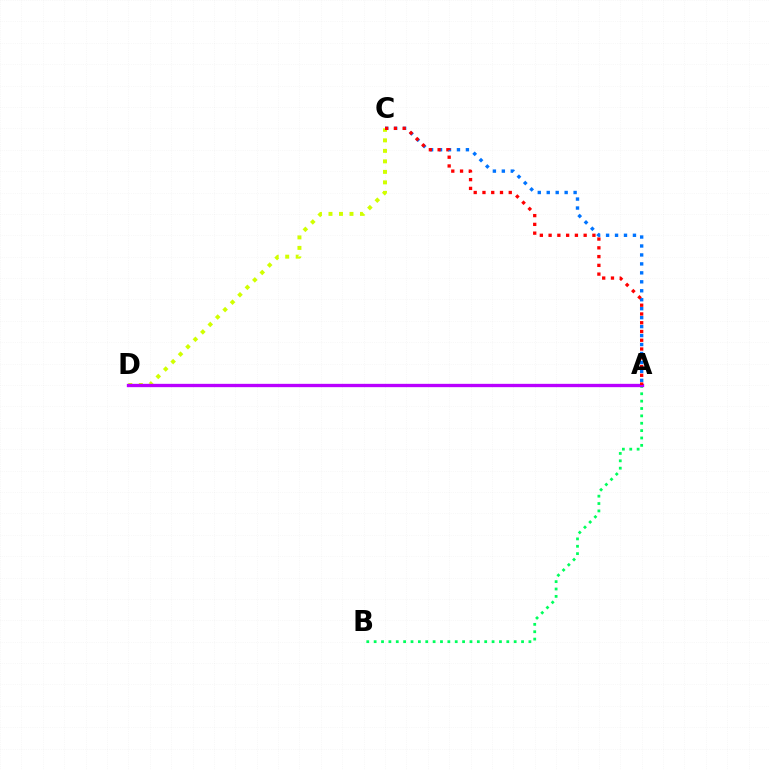{('A', 'C'): [{'color': '#0074ff', 'line_style': 'dotted', 'thickness': 2.43}, {'color': '#ff0000', 'line_style': 'dotted', 'thickness': 2.38}], ('C', 'D'): [{'color': '#d1ff00', 'line_style': 'dotted', 'thickness': 2.85}], ('A', 'B'): [{'color': '#00ff5c', 'line_style': 'dotted', 'thickness': 2.0}], ('A', 'D'): [{'color': '#b900ff', 'line_style': 'solid', 'thickness': 2.4}]}